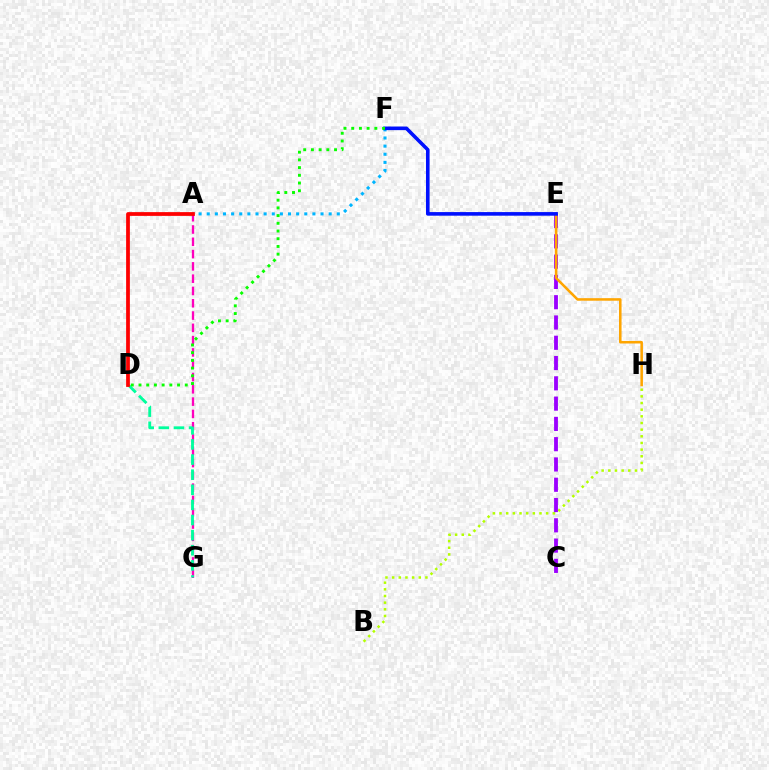{('A', 'F'): [{'color': '#00b5ff', 'line_style': 'dotted', 'thickness': 2.21}], ('A', 'G'): [{'color': '#ff00bd', 'line_style': 'dashed', 'thickness': 1.67}], ('D', 'G'): [{'color': '#00ff9d', 'line_style': 'dashed', 'thickness': 2.05}], ('B', 'H'): [{'color': '#b3ff00', 'line_style': 'dotted', 'thickness': 1.81}], ('A', 'D'): [{'color': '#ff0000', 'line_style': 'solid', 'thickness': 2.7}], ('C', 'E'): [{'color': '#9b00ff', 'line_style': 'dashed', 'thickness': 2.76}], ('E', 'H'): [{'color': '#ffa500', 'line_style': 'solid', 'thickness': 1.83}], ('E', 'F'): [{'color': '#0010ff', 'line_style': 'solid', 'thickness': 2.6}], ('D', 'F'): [{'color': '#08ff00', 'line_style': 'dotted', 'thickness': 2.09}]}